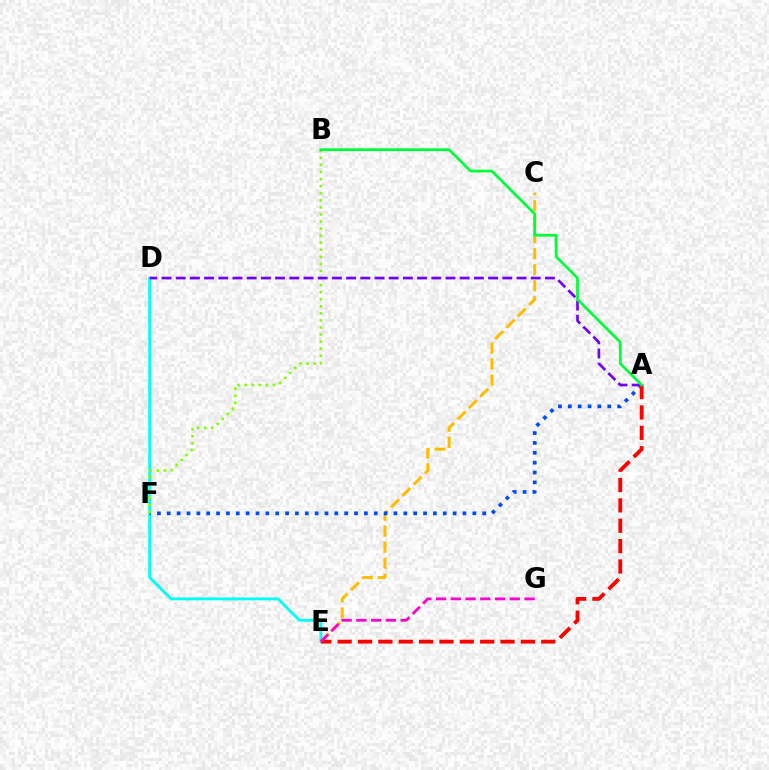{('D', 'E'): [{'color': '#00fff6', 'line_style': 'solid', 'thickness': 2.09}], ('C', 'E'): [{'color': '#ffbd00', 'line_style': 'dashed', 'thickness': 2.17}], ('A', 'F'): [{'color': '#004bff', 'line_style': 'dotted', 'thickness': 2.68}], ('B', 'F'): [{'color': '#84ff00', 'line_style': 'dotted', 'thickness': 1.92}], ('A', 'D'): [{'color': '#7200ff', 'line_style': 'dashed', 'thickness': 1.93}], ('A', 'E'): [{'color': '#ff0000', 'line_style': 'dashed', 'thickness': 2.77}], ('A', 'B'): [{'color': '#00ff39', 'line_style': 'solid', 'thickness': 1.98}], ('E', 'G'): [{'color': '#ff00cf', 'line_style': 'dashed', 'thickness': 2.0}]}